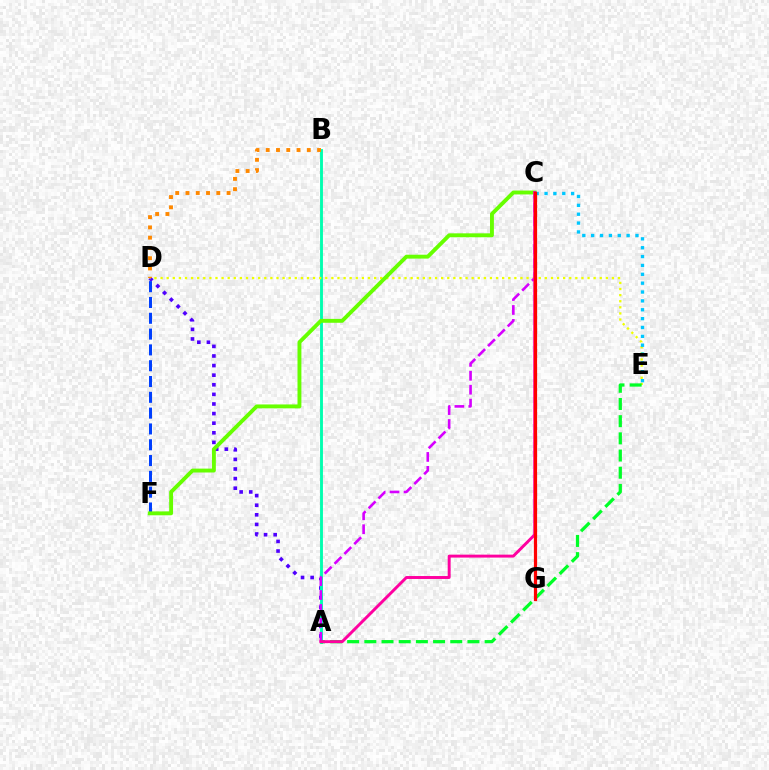{('A', 'D'): [{'color': '#4f00ff', 'line_style': 'dotted', 'thickness': 2.61}], ('A', 'B'): [{'color': '#00ffaf', 'line_style': 'solid', 'thickness': 2.07}], ('D', 'E'): [{'color': '#eeff00', 'line_style': 'dotted', 'thickness': 1.66}], ('D', 'F'): [{'color': '#003fff', 'line_style': 'dashed', 'thickness': 2.15}], ('B', 'D'): [{'color': '#ff8800', 'line_style': 'dotted', 'thickness': 2.79}], ('A', 'E'): [{'color': '#00ff27', 'line_style': 'dashed', 'thickness': 2.33}], ('C', 'F'): [{'color': '#66ff00', 'line_style': 'solid', 'thickness': 2.8}], ('A', 'C'): [{'color': '#d600ff', 'line_style': 'dashed', 'thickness': 1.89}, {'color': '#ff00a0', 'line_style': 'solid', 'thickness': 2.12}], ('C', 'E'): [{'color': '#00c7ff', 'line_style': 'dotted', 'thickness': 2.41}], ('C', 'G'): [{'color': '#ff0000', 'line_style': 'solid', 'thickness': 2.31}]}